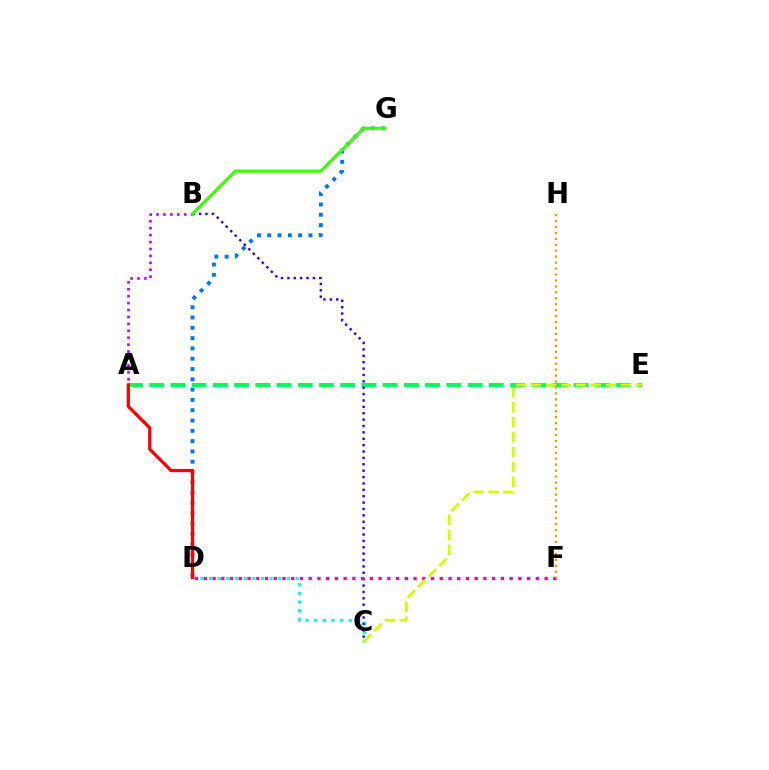{('C', 'D'): [{'color': '#00fff6', 'line_style': 'dotted', 'thickness': 2.35}], ('A', 'B'): [{'color': '#b900ff', 'line_style': 'dotted', 'thickness': 1.88}], ('D', 'G'): [{'color': '#0074ff', 'line_style': 'dotted', 'thickness': 2.8}], ('A', 'E'): [{'color': '#00ff5c', 'line_style': 'dashed', 'thickness': 2.88}], ('B', 'C'): [{'color': '#2500ff', 'line_style': 'dotted', 'thickness': 1.73}], ('D', 'F'): [{'color': '#ff00ac', 'line_style': 'dotted', 'thickness': 2.37}], ('A', 'D'): [{'color': '#ff0000', 'line_style': 'solid', 'thickness': 2.33}], ('C', 'E'): [{'color': '#d1ff00', 'line_style': 'dashed', 'thickness': 2.03}], ('B', 'G'): [{'color': '#3dff00', 'line_style': 'solid', 'thickness': 2.25}], ('F', 'H'): [{'color': '#ff9400', 'line_style': 'dotted', 'thickness': 1.61}]}